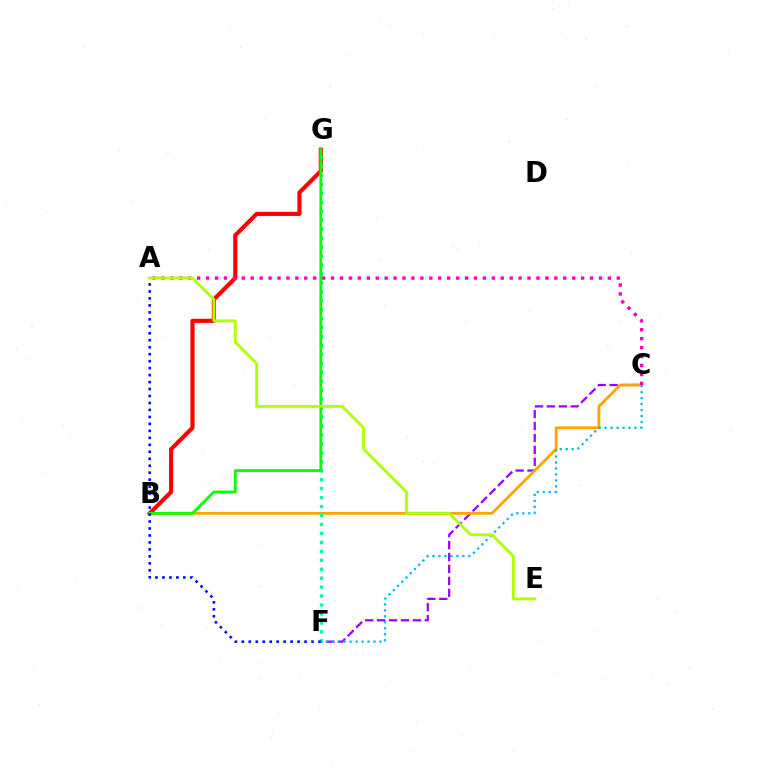{('C', 'F'): [{'color': '#9b00ff', 'line_style': 'dashed', 'thickness': 1.62}, {'color': '#00b5ff', 'line_style': 'dotted', 'thickness': 1.62}], ('B', 'C'): [{'color': '#ffa500', 'line_style': 'solid', 'thickness': 2.04}], ('B', 'G'): [{'color': '#ff0000', 'line_style': 'solid', 'thickness': 2.97}, {'color': '#08ff00', 'line_style': 'solid', 'thickness': 2.03}], ('A', 'C'): [{'color': '#ff00bd', 'line_style': 'dotted', 'thickness': 2.43}], ('F', 'G'): [{'color': '#00ff9d', 'line_style': 'dotted', 'thickness': 2.43}], ('A', 'F'): [{'color': '#0010ff', 'line_style': 'dotted', 'thickness': 1.89}], ('A', 'E'): [{'color': '#b3ff00', 'line_style': 'solid', 'thickness': 2.05}]}